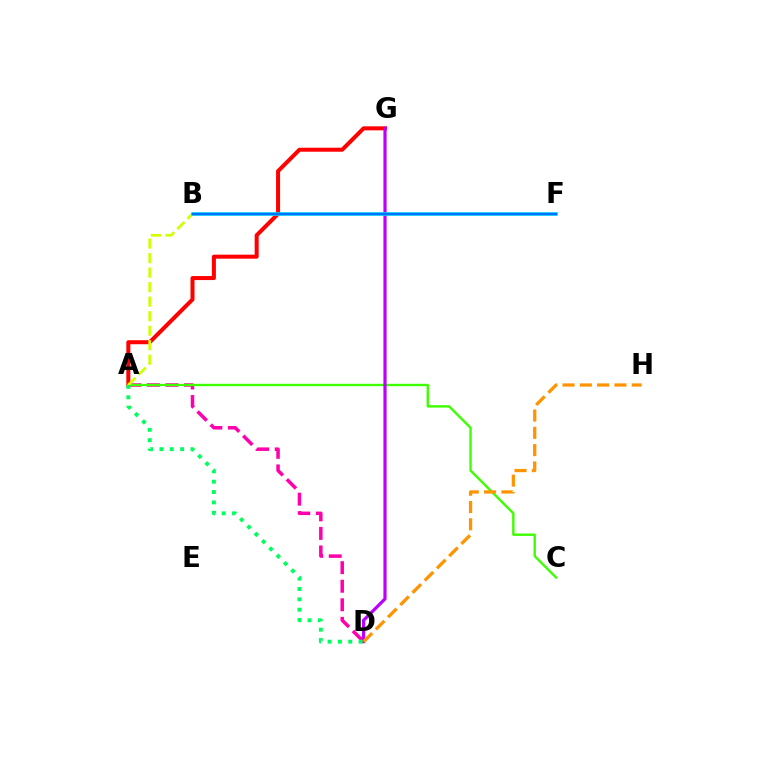{('A', 'G'): [{'color': '#ff0000', 'line_style': 'solid', 'thickness': 2.89}], ('A', 'D'): [{'color': '#ff00ac', 'line_style': 'dashed', 'thickness': 2.52}, {'color': '#00ff5c', 'line_style': 'dotted', 'thickness': 2.81}], ('A', 'C'): [{'color': '#3dff00', 'line_style': 'solid', 'thickness': 1.72}], ('D', 'G'): [{'color': '#b900ff', 'line_style': 'solid', 'thickness': 2.3}], ('A', 'B'): [{'color': '#d1ff00', 'line_style': 'dashed', 'thickness': 1.97}], ('B', 'F'): [{'color': '#00fff6', 'line_style': 'solid', 'thickness': 2.62}, {'color': '#2500ff', 'line_style': 'solid', 'thickness': 1.69}, {'color': '#0074ff', 'line_style': 'solid', 'thickness': 1.52}], ('D', 'H'): [{'color': '#ff9400', 'line_style': 'dashed', 'thickness': 2.35}]}